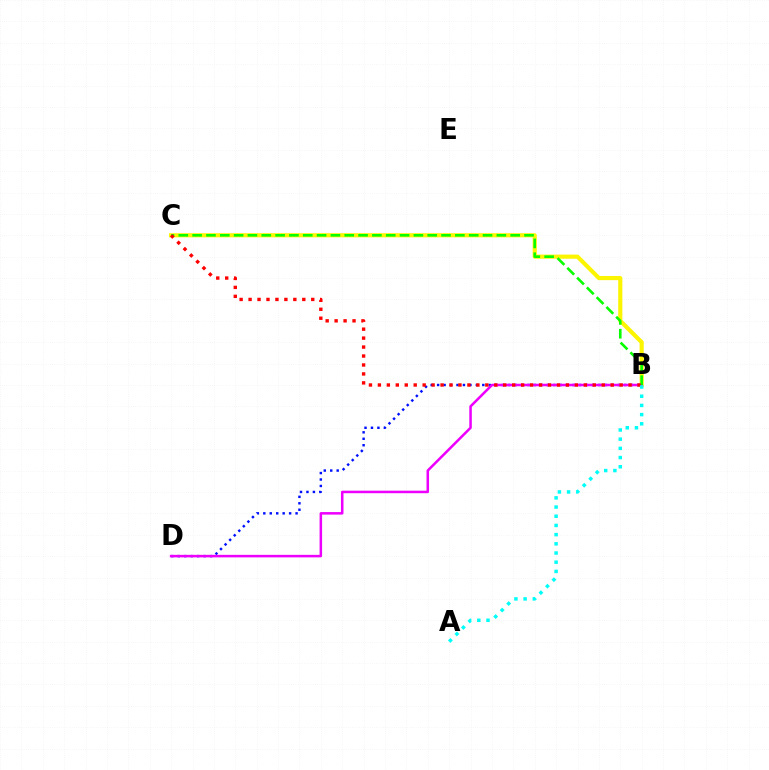{('B', 'D'): [{'color': '#0010ff', 'line_style': 'dotted', 'thickness': 1.75}, {'color': '#ee00ff', 'line_style': 'solid', 'thickness': 1.82}], ('B', 'C'): [{'color': '#fcf500', 'line_style': 'solid', 'thickness': 2.98}, {'color': '#08ff00', 'line_style': 'dashed', 'thickness': 1.88}, {'color': '#ff0000', 'line_style': 'dotted', 'thickness': 2.43}], ('A', 'B'): [{'color': '#00fff6', 'line_style': 'dotted', 'thickness': 2.5}]}